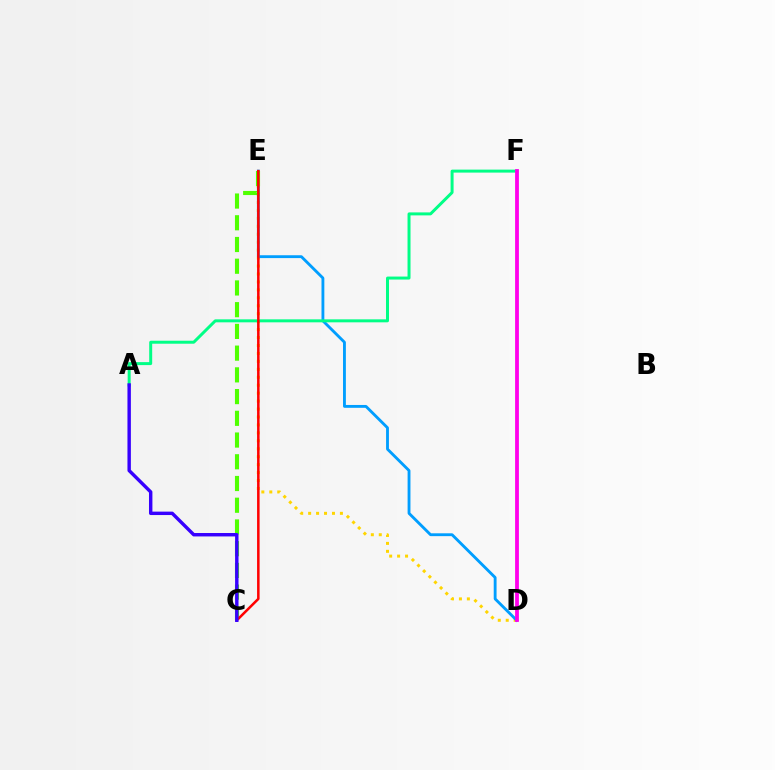{('D', 'E'): [{'color': '#ffd500', 'line_style': 'dotted', 'thickness': 2.16}, {'color': '#009eff', 'line_style': 'solid', 'thickness': 2.05}], ('C', 'E'): [{'color': '#4fff00', 'line_style': 'dashed', 'thickness': 2.95}, {'color': '#ff0000', 'line_style': 'solid', 'thickness': 1.82}], ('A', 'F'): [{'color': '#00ff86', 'line_style': 'solid', 'thickness': 2.15}], ('A', 'C'): [{'color': '#3700ff', 'line_style': 'solid', 'thickness': 2.46}], ('D', 'F'): [{'color': '#ff00ed', 'line_style': 'solid', 'thickness': 2.73}]}